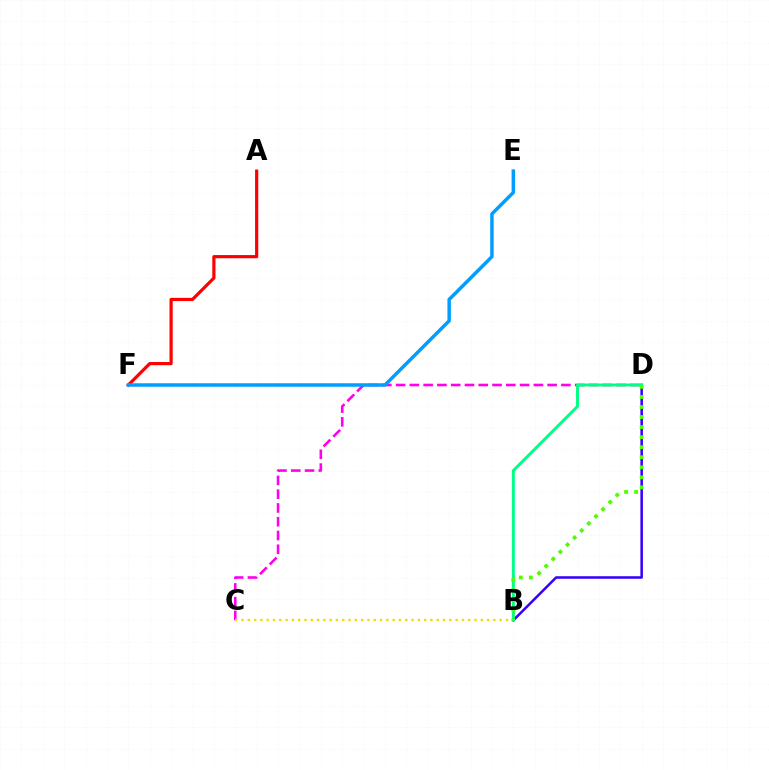{('C', 'D'): [{'color': '#ff00ed', 'line_style': 'dashed', 'thickness': 1.87}], ('A', 'F'): [{'color': '#ff0000', 'line_style': 'solid', 'thickness': 2.3}], ('E', 'F'): [{'color': '#009eff', 'line_style': 'solid', 'thickness': 2.51}], ('B', 'D'): [{'color': '#3700ff', 'line_style': 'solid', 'thickness': 1.83}, {'color': '#00ff86', 'line_style': 'solid', 'thickness': 2.12}, {'color': '#4fff00', 'line_style': 'dotted', 'thickness': 2.73}], ('B', 'C'): [{'color': '#ffd500', 'line_style': 'dotted', 'thickness': 1.71}]}